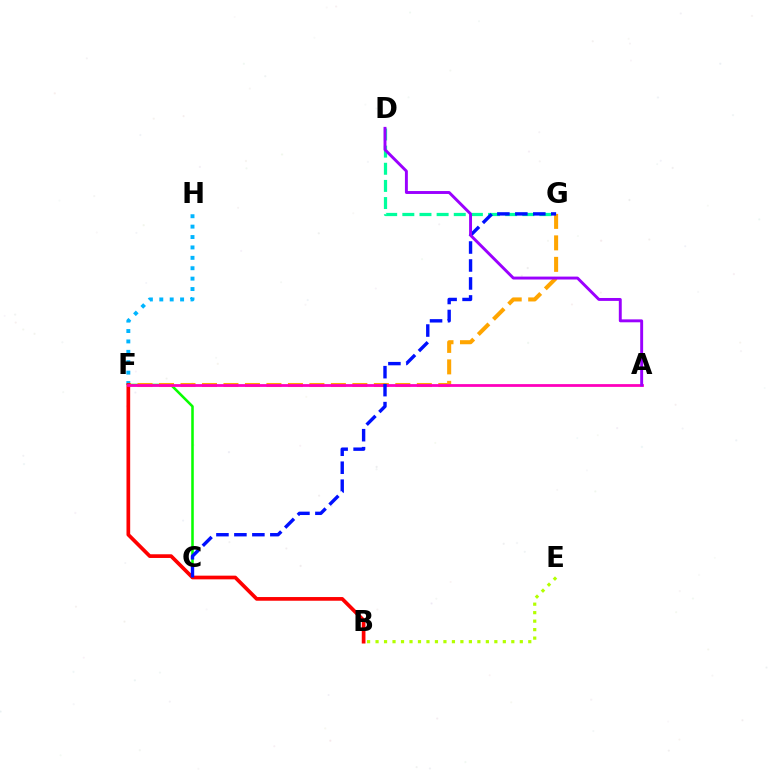{('F', 'H'): [{'color': '#00b5ff', 'line_style': 'dotted', 'thickness': 2.83}], ('D', 'G'): [{'color': '#00ff9d', 'line_style': 'dashed', 'thickness': 2.33}], ('B', 'E'): [{'color': '#b3ff00', 'line_style': 'dotted', 'thickness': 2.31}], ('C', 'F'): [{'color': '#08ff00', 'line_style': 'solid', 'thickness': 1.84}], ('F', 'G'): [{'color': '#ffa500', 'line_style': 'dashed', 'thickness': 2.92}], ('B', 'F'): [{'color': '#ff0000', 'line_style': 'solid', 'thickness': 2.66}], ('A', 'F'): [{'color': '#ff00bd', 'line_style': 'solid', 'thickness': 2.0}], ('C', 'G'): [{'color': '#0010ff', 'line_style': 'dashed', 'thickness': 2.44}], ('A', 'D'): [{'color': '#9b00ff', 'line_style': 'solid', 'thickness': 2.1}]}